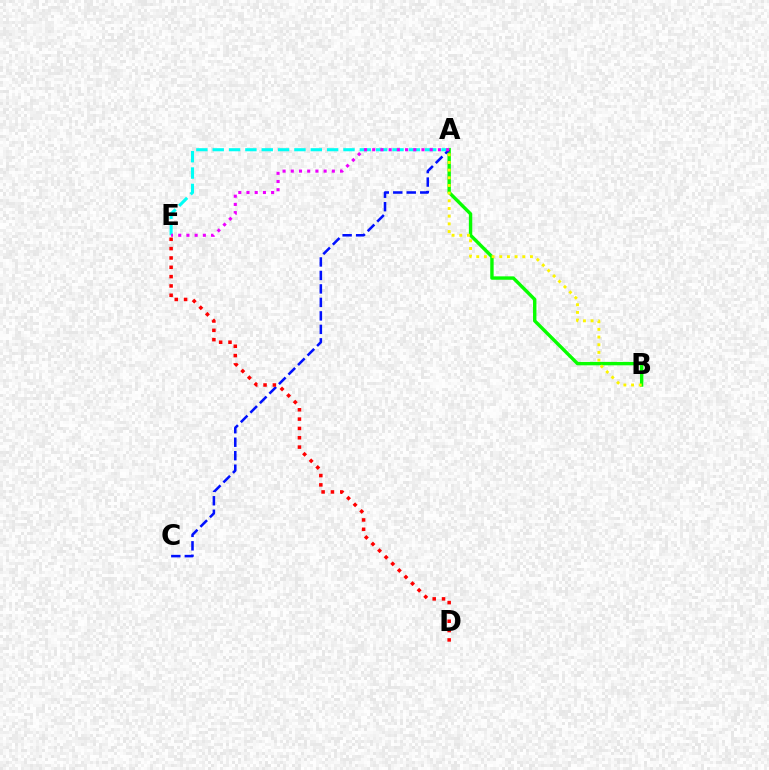{('A', 'B'): [{'color': '#08ff00', 'line_style': 'solid', 'thickness': 2.45}, {'color': '#fcf500', 'line_style': 'dotted', 'thickness': 2.08}], ('A', 'E'): [{'color': '#00fff6', 'line_style': 'dashed', 'thickness': 2.22}, {'color': '#ee00ff', 'line_style': 'dotted', 'thickness': 2.23}], ('A', 'C'): [{'color': '#0010ff', 'line_style': 'dashed', 'thickness': 1.83}], ('D', 'E'): [{'color': '#ff0000', 'line_style': 'dotted', 'thickness': 2.53}]}